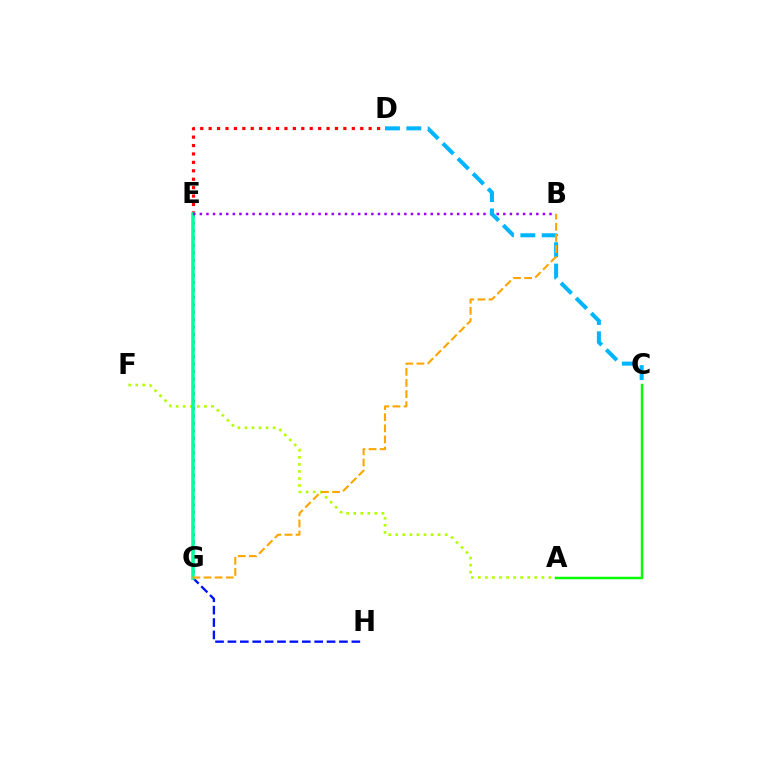{('E', 'G'): [{'color': '#ff00bd', 'line_style': 'dotted', 'thickness': 2.01}, {'color': '#00ff9d', 'line_style': 'solid', 'thickness': 2.57}], ('A', 'F'): [{'color': '#b3ff00', 'line_style': 'dotted', 'thickness': 1.92}], ('G', 'H'): [{'color': '#0010ff', 'line_style': 'dashed', 'thickness': 1.68}], ('D', 'E'): [{'color': '#ff0000', 'line_style': 'dotted', 'thickness': 2.29}], ('B', 'E'): [{'color': '#9b00ff', 'line_style': 'dotted', 'thickness': 1.79}], ('C', 'D'): [{'color': '#00b5ff', 'line_style': 'dashed', 'thickness': 2.9}], ('B', 'G'): [{'color': '#ffa500', 'line_style': 'dashed', 'thickness': 1.51}], ('A', 'C'): [{'color': '#08ff00', 'line_style': 'solid', 'thickness': 1.78}]}